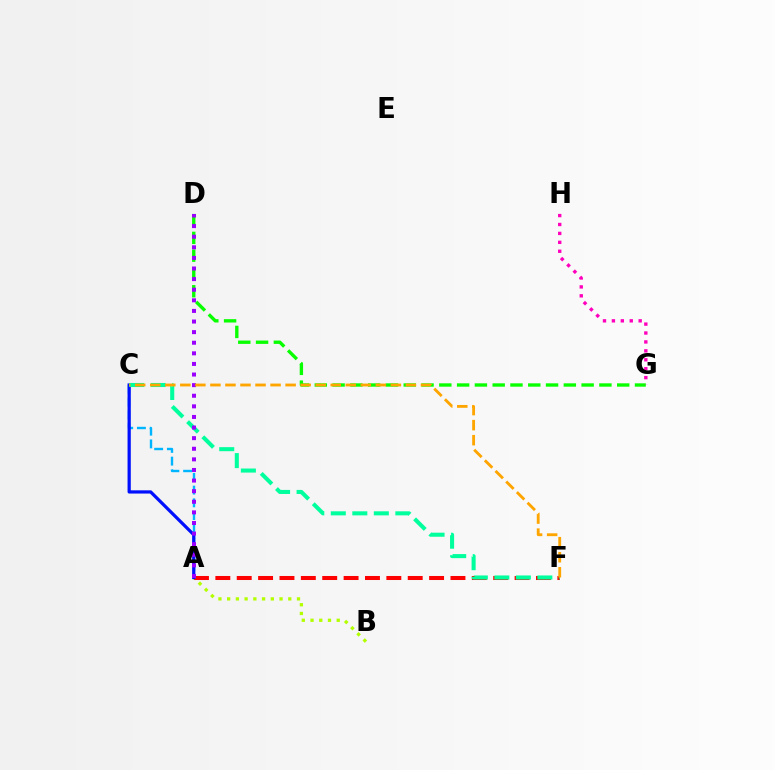{('D', 'G'): [{'color': '#08ff00', 'line_style': 'dashed', 'thickness': 2.42}], ('A', 'F'): [{'color': '#ff0000', 'line_style': 'dashed', 'thickness': 2.9}], ('A', 'B'): [{'color': '#b3ff00', 'line_style': 'dotted', 'thickness': 2.37}], ('A', 'C'): [{'color': '#00b5ff', 'line_style': 'dashed', 'thickness': 1.73}, {'color': '#0010ff', 'line_style': 'solid', 'thickness': 2.33}], ('G', 'H'): [{'color': '#ff00bd', 'line_style': 'dotted', 'thickness': 2.42}], ('C', 'F'): [{'color': '#00ff9d', 'line_style': 'dashed', 'thickness': 2.92}, {'color': '#ffa500', 'line_style': 'dashed', 'thickness': 2.04}], ('A', 'D'): [{'color': '#9b00ff', 'line_style': 'dotted', 'thickness': 2.88}]}